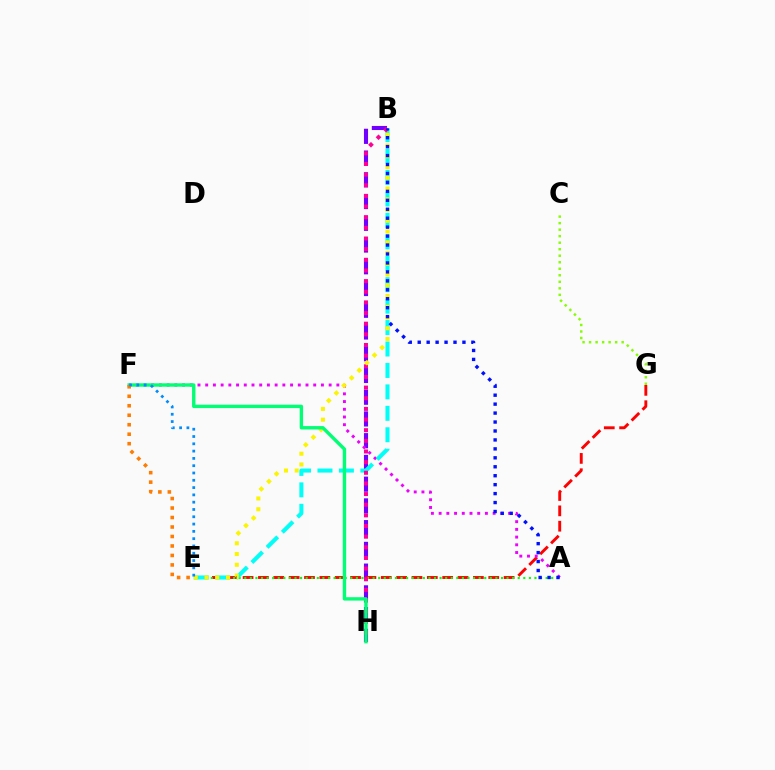{('B', 'H'): [{'color': '#7200ff', 'line_style': 'dashed', 'thickness': 2.95}, {'color': '#ff0094', 'line_style': 'dotted', 'thickness': 2.89}], ('E', 'G'): [{'color': '#ff0000', 'line_style': 'dashed', 'thickness': 2.09}], ('C', 'G'): [{'color': '#84ff00', 'line_style': 'dotted', 'thickness': 1.77}], ('A', 'F'): [{'color': '#ee00ff', 'line_style': 'dotted', 'thickness': 2.1}], ('A', 'E'): [{'color': '#08ff00', 'line_style': 'dotted', 'thickness': 1.52}], ('B', 'E'): [{'color': '#00fff6', 'line_style': 'dashed', 'thickness': 2.91}, {'color': '#fcf500', 'line_style': 'dotted', 'thickness': 2.92}], ('F', 'H'): [{'color': '#00ff74', 'line_style': 'solid', 'thickness': 2.43}], ('A', 'B'): [{'color': '#0010ff', 'line_style': 'dotted', 'thickness': 2.43}], ('E', 'F'): [{'color': '#ff7c00', 'line_style': 'dotted', 'thickness': 2.58}, {'color': '#008cff', 'line_style': 'dotted', 'thickness': 1.98}]}